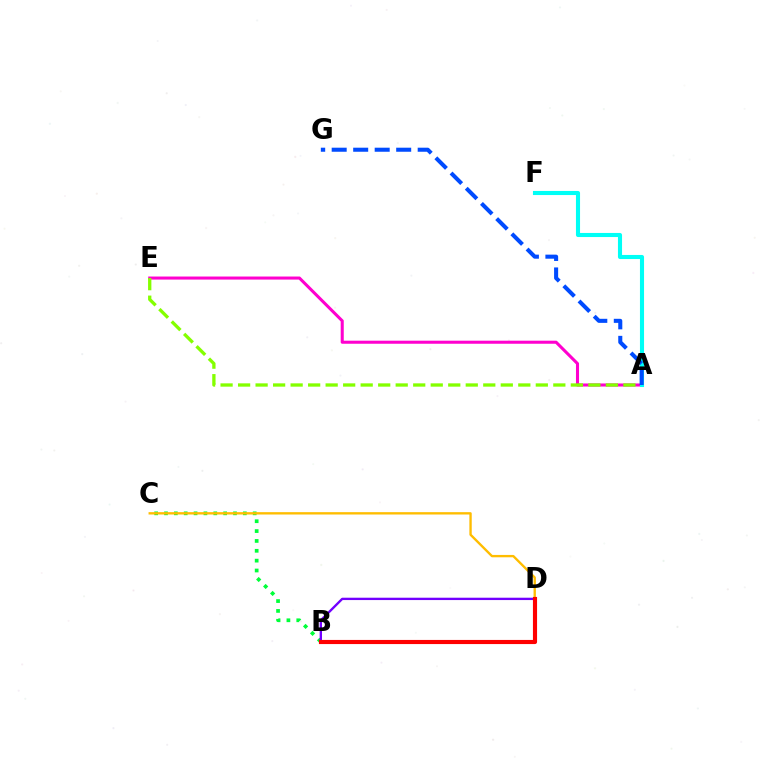{('A', 'E'): [{'color': '#ff00cf', 'line_style': 'solid', 'thickness': 2.2}, {'color': '#84ff00', 'line_style': 'dashed', 'thickness': 2.38}], ('B', 'C'): [{'color': '#00ff39', 'line_style': 'dotted', 'thickness': 2.68}], ('B', 'D'): [{'color': '#7200ff', 'line_style': 'solid', 'thickness': 1.69}, {'color': '#ff0000', 'line_style': 'solid', 'thickness': 2.98}], ('C', 'D'): [{'color': '#ffbd00', 'line_style': 'solid', 'thickness': 1.69}], ('A', 'F'): [{'color': '#00fff6', 'line_style': 'solid', 'thickness': 2.95}], ('A', 'G'): [{'color': '#004bff', 'line_style': 'dashed', 'thickness': 2.92}]}